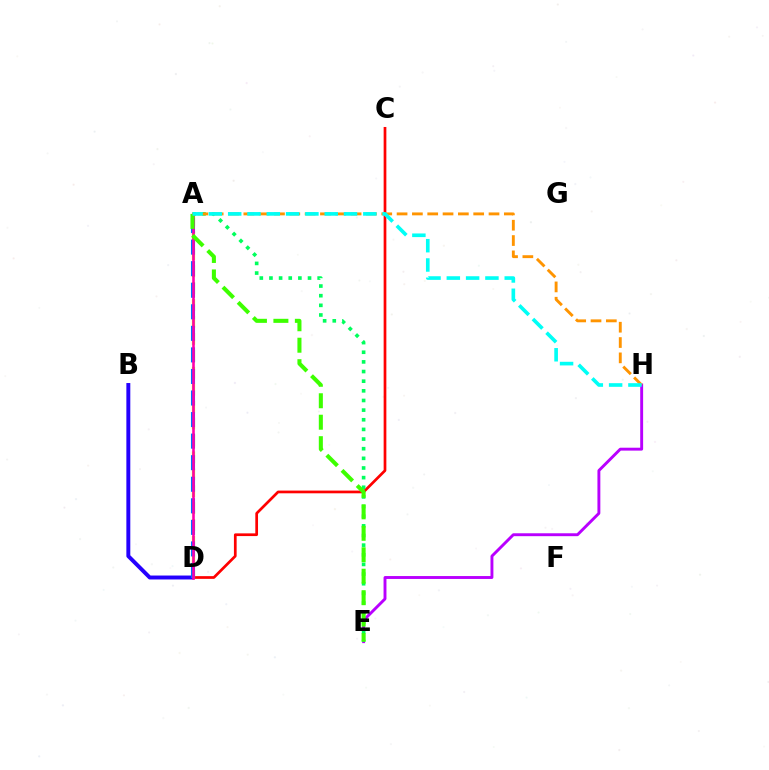{('C', 'D'): [{'color': '#ff0000', 'line_style': 'solid', 'thickness': 1.95}], ('E', 'H'): [{'color': '#b900ff', 'line_style': 'solid', 'thickness': 2.09}], ('A', 'D'): [{'color': '#d1ff00', 'line_style': 'dashed', 'thickness': 2.3}, {'color': '#0074ff', 'line_style': 'dashed', 'thickness': 2.93}, {'color': '#ff00ac', 'line_style': 'solid', 'thickness': 1.87}], ('B', 'D'): [{'color': '#2500ff', 'line_style': 'solid', 'thickness': 2.83}], ('A', 'E'): [{'color': '#00ff5c', 'line_style': 'dotted', 'thickness': 2.62}, {'color': '#3dff00', 'line_style': 'dashed', 'thickness': 2.92}], ('A', 'H'): [{'color': '#ff9400', 'line_style': 'dashed', 'thickness': 2.08}, {'color': '#00fff6', 'line_style': 'dashed', 'thickness': 2.62}]}